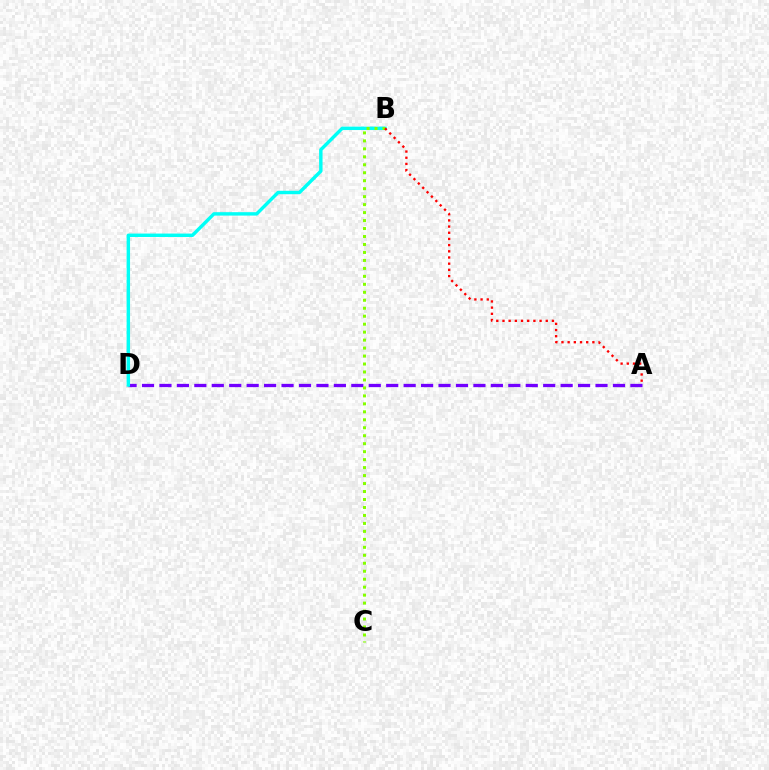{('A', 'D'): [{'color': '#7200ff', 'line_style': 'dashed', 'thickness': 2.37}], ('B', 'D'): [{'color': '#00fff6', 'line_style': 'solid', 'thickness': 2.46}], ('B', 'C'): [{'color': '#84ff00', 'line_style': 'dotted', 'thickness': 2.17}], ('A', 'B'): [{'color': '#ff0000', 'line_style': 'dotted', 'thickness': 1.68}]}